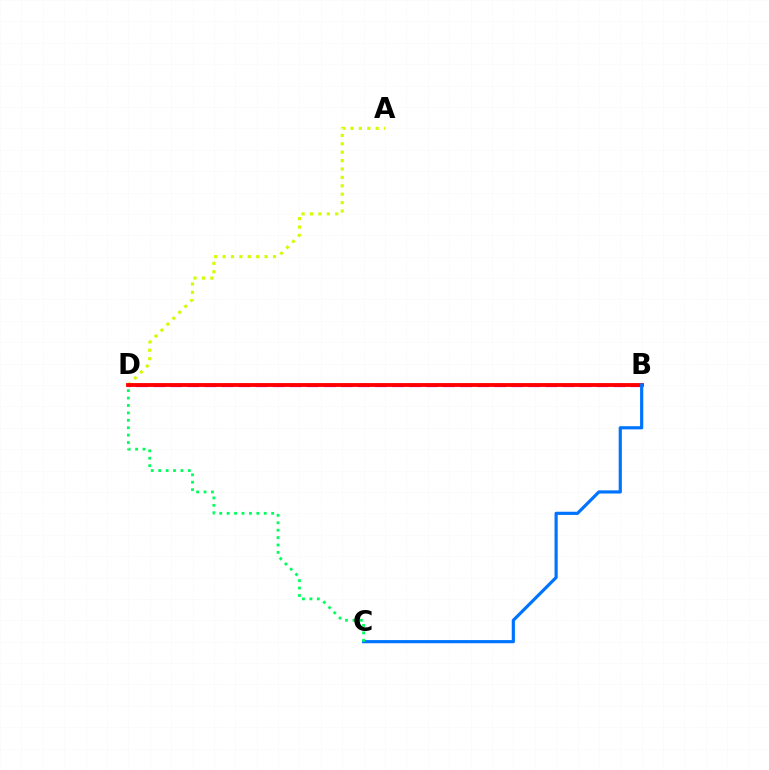{('B', 'D'): [{'color': '#b900ff', 'line_style': 'dashed', 'thickness': 2.32}, {'color': '#ff0000', 'line_style': 'solid', 'thickness': 2.77}], ('A', 'D'): [{'color': '#d1ff00', 'line_style': 'dotted', 'thickness': 2.28}], ('B', 'C'): [{'color': '#0074ff', 'line_style': 'solid', 'thickness': 2.28}], ('C', 'D'): [{'color': '#00ff5c', 'line_style': 'dotted', 'thickness': 2.02}]}